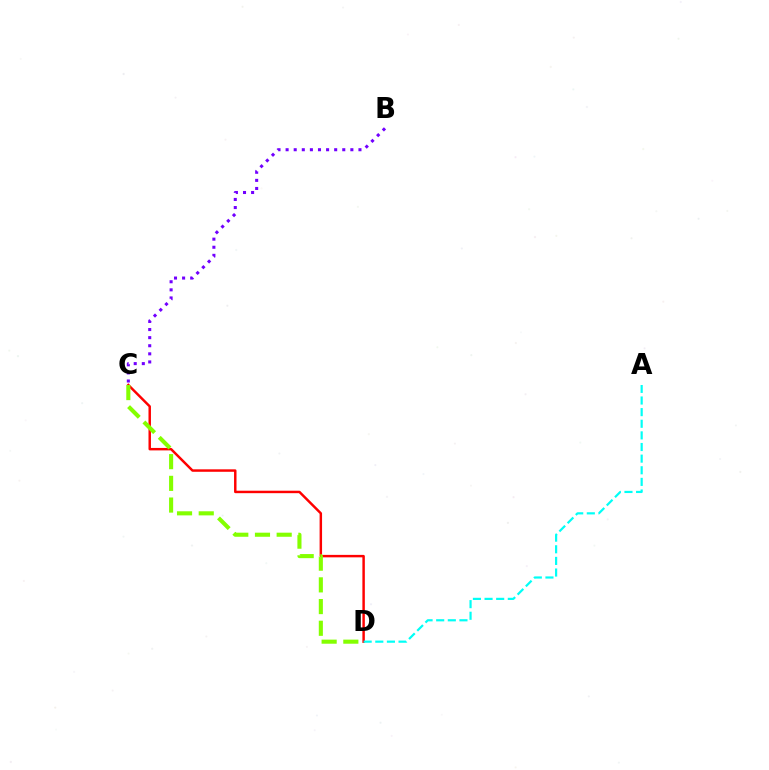{('C', 'D'): [{'color': '#ff0000', 'line_style': 'solid', 'thickness': 1.77}, {'color': '#84ff00', 'line_style': 'dashed', 'thickness': 2.95}], ('B', 'C'): [{'color': '#7200ff', 'line_style': 'dotted', 'thickness': 2.2}], ('A', 'D'): [{'color': '#00fff6', 'line_style': 'dashed', 'thickness': 1.58}]}